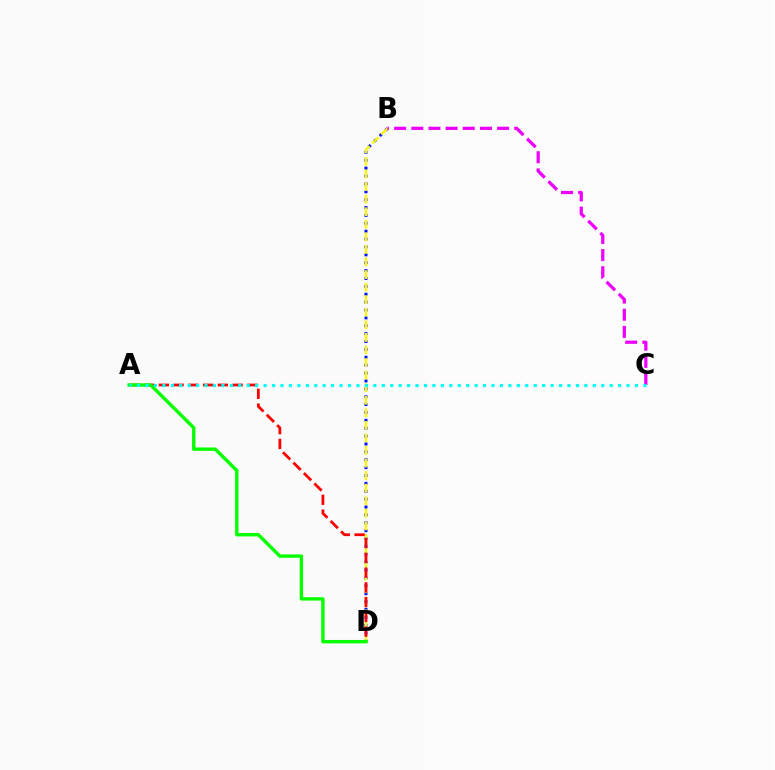{('B', 'D'): [{'color': '#0010ff', 'line_style': 'dotted', 'thickness': 2.14}, {'color': '#fcf500', 'line_style': 'dashed', 'thickness': 1.71}], ('A', 'D'): [{'color': '#ff0000', 'line_style': 'dashed', 'thickness': 2.01}, {'color': '#08ff00', 'line_style': 'solid', 'thickness': 2.46}], ('B', 'C'): [{'color': '#ee00ff', 'line_style': 'dashed', 'thickness': 2.33}], ('A', 'C'): [{'color': '#00fff6', 'line_style': 'dotted', 'thickness': 2.29}]}